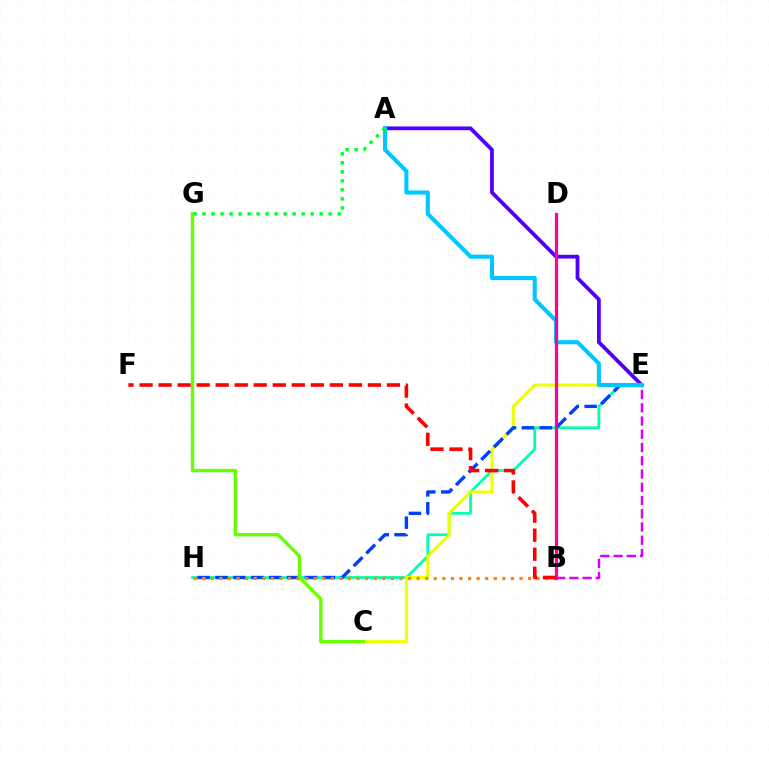{('E', 'H'): [{'color': '#00ffaf', 'line_style': 'solid', 'thickness': 1.97}, {'color': '#003fff', 'line_style': 'dashed', 'thickness': 2.43}], ('C', 'E'): [{'color': '#eeff00', 'line_style': 'solid', 'thickness': 2.2}], ('B', 'E'): [{'color': '#d600ff', 'line_style': 'dashed', 'thickness': 1.8}], ('C', 'G'): [{'color': '#66ff00', 'line_style': 'solid', 'thickness': 2.42}], ('A', 'E'): [{'color': '#4f00ff', 'line_style': 'solid', 'thickness': 2.72}, {'color': '#00c7ff', 'line_style': 'solid', 'thickness': 2.95}], ('B', 'H'): [{'color': '#ff8800', 'line_style': 'dotted', 'thickness': 2.33}], ('B', 'D'): [{'color': '#ff00a0', 'line_style': 'solid', 'thickness': 2.3}], ('A', 'G'): [{'color': '#00ff27', 'line_style': 'dotted', 'thickness': 2.45}], ('B', 'F'): [{'color': '#ff0000', 'line_style': 'dashed', 'thickness': 2.58}]}